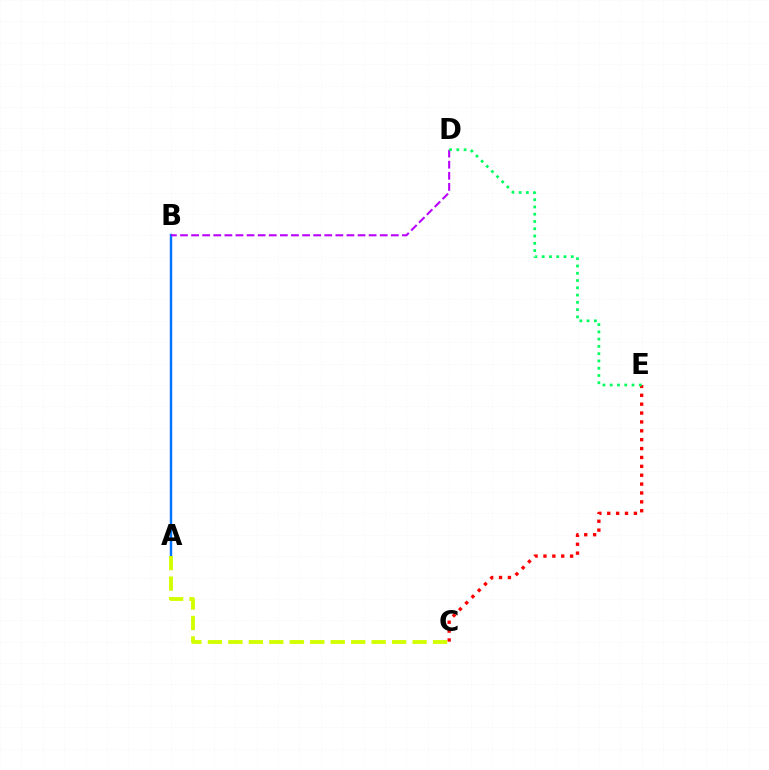{('C', 'E'): [{'color': '#ff0000', 'line_style': 'dotted', 'thickness': 2.41}], ('A', 'B'): [{'color': '#0074ff', 'line_style': 'solid', 'thickness': 1.76}], ('B', 'D'): [{'color': '#b900ff', 'line_style': 'dashed', 'thickness': 1.51}], ('A', 'C'): [{'color': '#d1ff00', 'line_style': 'dashed', 'thickness': 2.78}], ('D', 'E'): [{'color': '#00ff5c', 'line_style': 'dotted', 'thickness': 1.98}]}